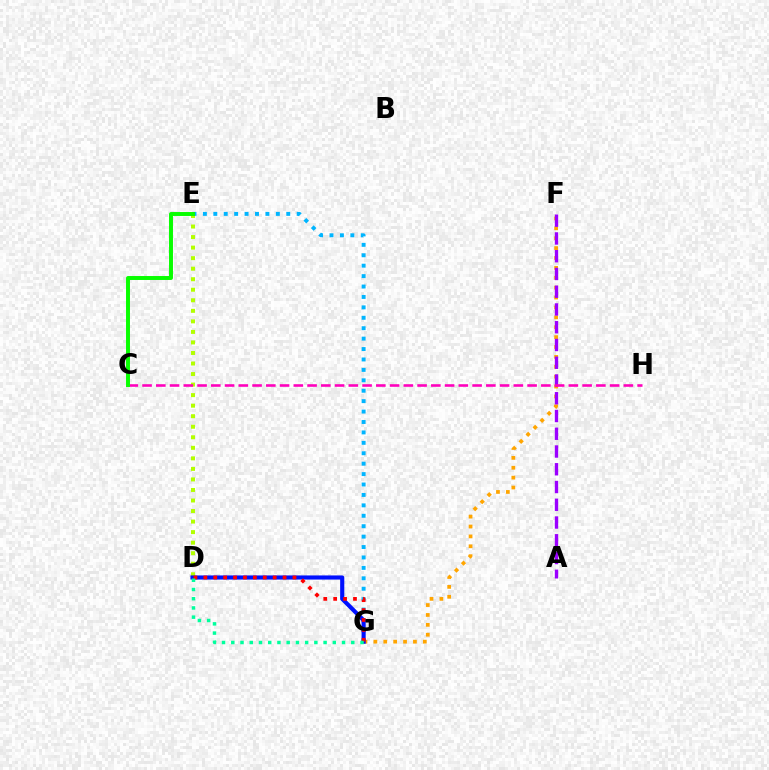{('E', 'G'): [{'color': '#00b5ff', 'line_style': 'dotted', 'thickness': 2.83}], ('F', 'G'): [{'color': '#ffa500', 'line_style': 'dotted', 'thickness': 2.69}], ('D', 'E'): [{'color': '#b3ff00', 'line_style': 'dotted', 'thickness': 2.86}], ('D', 'G'): [{'color': '#0010ff', 'line_style': 'solid', 'thickness': 2.98}, {'color': '#ff0000', 'line_style': 'dotted', 'thickness': 2.69}, {'color': '#00ff9d', 'line_style': 'dotted', 'thickness': 2.51}], ('A', 'F'): [{'color': '#9b00ff', 'line_style': 'dashed', 'thickness': 2.41}], ('C', 'H'): [{'color': '#ff00bd', 'line_style': 'dashed', 'thickness': 1.87}], ('C', 'E'): [{'color': '#08ff00', 'line_style': 'solid', 'thickness': 2.84}]}